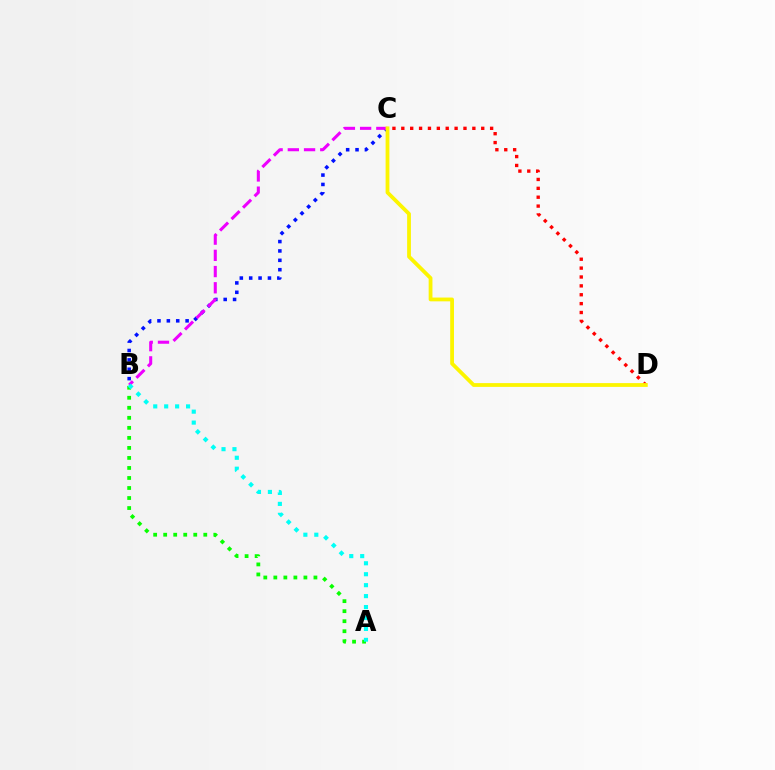{('A', 'B'): [{'color': '#08ff00', 'line_style': 'dotted', 'thickness': 2.72}, {'color': '#00fff6', 'line_style': 'dotted', 'thickness': 2.97}], ('B', 'C'): [{'color': '#0010ff', 'line_style': 'dotted', 'thickness': 2.55}, {'color': '#ee00ff', 'line_style': 'dashed', 'thickness': 2.2}], ('C', 'D'): [{'color': '#ff0000', 'line_style': 'dotted', 'thickness': 2.41}, {'color': '#fcf500', 'line_style': 'solid', 'thickness': 2.73}]}